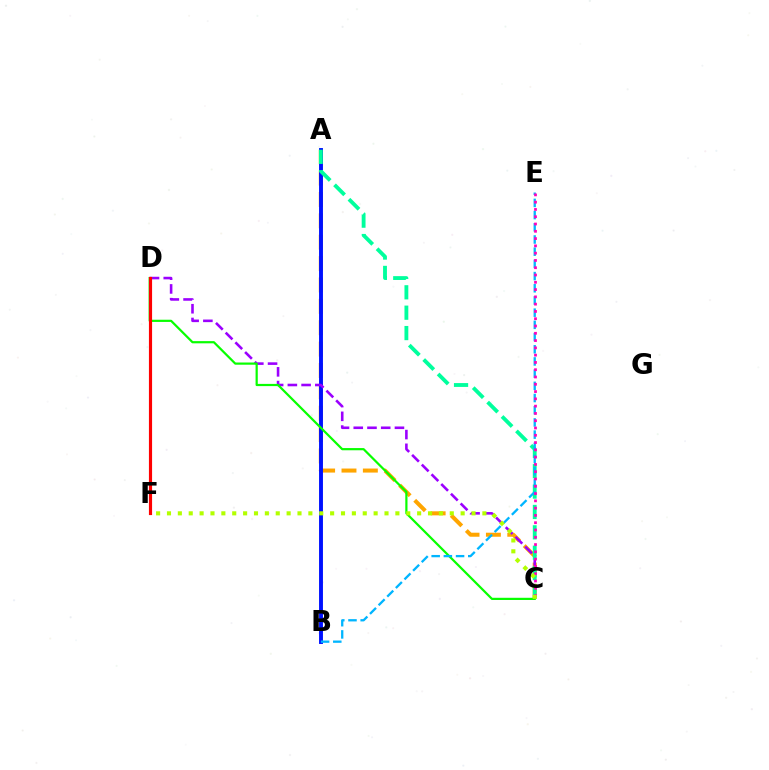{('A', 'C'): [{'color': '#ffa500', 'line_style': 'dashed', 'thickness': 2.9}, {'color': '#00ff9d', 'line_style': 'dashed', 'thickness': 2.77}], ('A', 'B'): [{'color': '#0010ff', 'line_style': 'solid', 'thickness': 2.81}], ('C', 'D'): [{'color': '#9b00ff', 'line_style': 'dashed', 'thickness': 1.87}, {'color': '#08ff00', 'line_style': 'solid', 'thickness': 1.59}], ('B', 'E'): [{'color': '#00b5ff', 'line_style': 'dashed', 'thickness': 1.66}], ('D', 'F'): [{'color': '#ff0000', 'line_style': 'solid', 'thickness': 2.27}], ('C', 'E'): [{'color': '#ff00bd', 'line_style': 'dotted', 'thickness': 1.98}], ('C', 'F'): [{'color': '#b3ff00', 'line_style': 'dotted', 'thickness': 2.96}]}